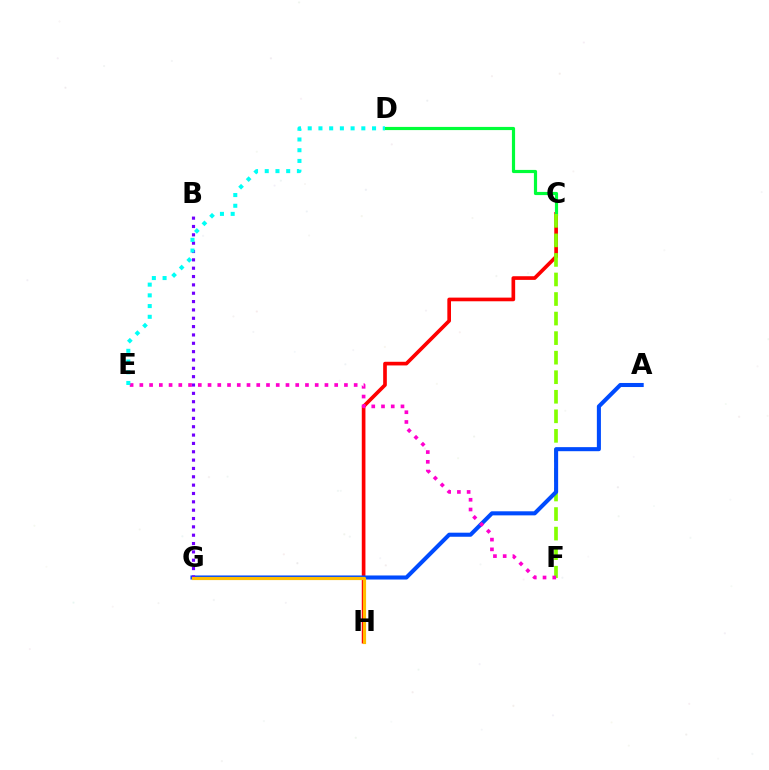{('C', 'H'): [{'color': '#ff0000', 'line_style': 'solid', 'thickness': 2.64}], ('C', 'D'): [{'color': '#00ff39', 'line_style': 'solid', 'thickness': 2.28}], ('C', 'F'): [{'color': '#84ff00', 'line_style': 'dashed', 'thickness': 2.66}], ('A', 'G'): [{'color': '#004bff', 'line_style': 'solid', 'thickness': 2.92}], ('B', 'G'): [{'color': '#7200ff', 'line_style': 'dotted', 'thickness': 2.27}], ('E', 'F'): [{'color': '#ff00cf', 'line_style': 'dotted', 'thickness': 2.65}], ('G', 'H'): [{'color': '#ffbd00', 'line_style': 'solid', 'thickness': 2.29}], ('D', 'E'): [{'color': '#00fff6', 'line_style': 'dotted', 'thickness': 2.91}]}